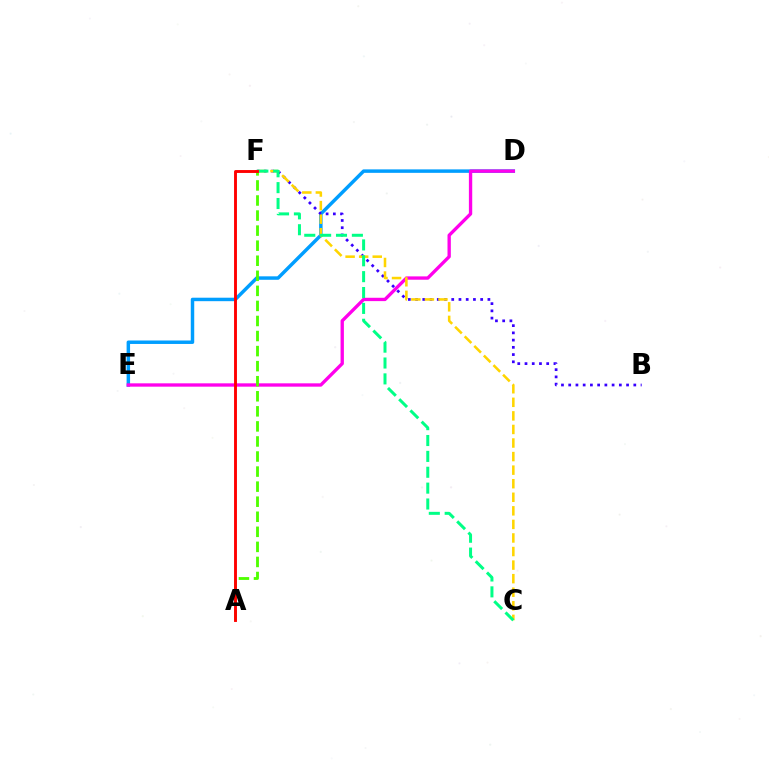{('D', 'E'): [{'color': '#009eff', 'line_style': 'solid', 'thickness': 2.49}, {'color': '#ff00ed', 'line_style': 'solid', 'thickness': 2.4}], ('B', 'F'): [{'color': '#3700ff', 'line_style': 'dotted', 'thickness': 1.97}], ('A', 'F'): [{'color': '#4fff00', 'line_style': 'dashed', 'thickness': 2.05}, {'color': '#ff0000', 'line_style': 'solid', 'thickness': 2.08}], ('C', 'F'): [{'color': '#ffd500', 'line_style': 'dashed', 'thickness': 1.84}, {'color': '#00ff86', 'line_style': 'dashed', 'thickness': 2.16}]}